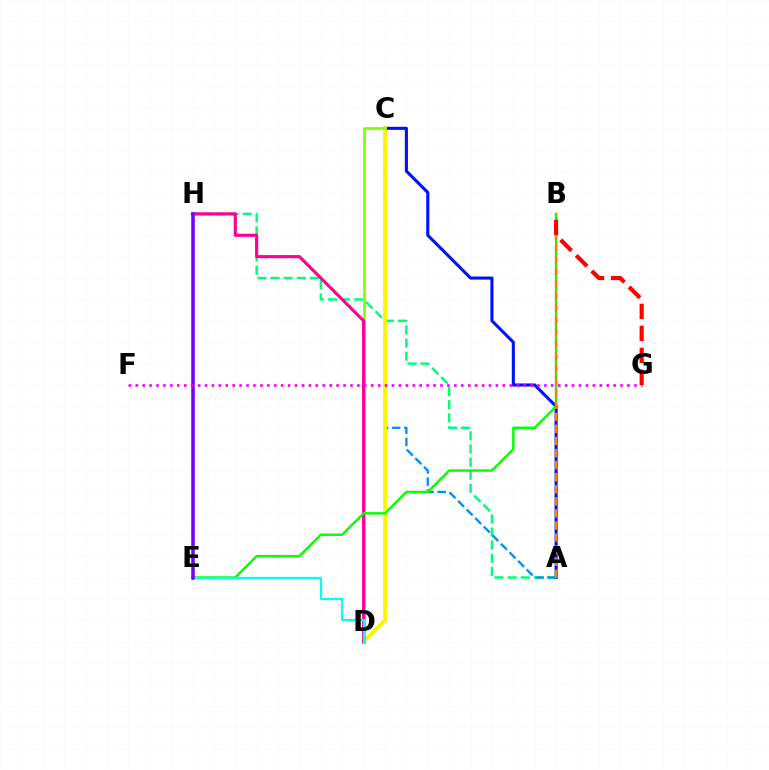{('A', 'C'): [{'color': '#0010ff', 'line_style': 'solid', 'thickness': 2.22}, {'color': '#008cff', 'line_style': 'dashed', 'thickness': 1.65}], ('A', 'H'): [{'color': '#00ff74', 'line_style': 'dashed', 'thickness': 1.78}], ('C', 'D'): [{'color': '#fcf500', 'line_style': 'solid', 'thickness': 2.73}, {'color': '#84ff00', 'line_style': 'solid', 'thickness': 1.99}], ('D', 'H'): [{'color': '#ff0094', 'line_style': 'solid', 'thickness': 2.28}], ('B', 'E'): [{'color': '#08ff00', 'line_style': 'solid', 'thickness': 1.77}], ('D', 'E'): [{'color': '#00fff6', 'line_style': 'solid', 'thickness': 1.59}], ('E', 'H'): [{'color': '#7200ff', 'line_style': 'solid', 'thickness': 2.54}], ('F', 'G'): [{'color': '#ee00ff', 'line_style': 'dotted', 'thickness': 1.88}], ('A', 'B'): [{'color': '#ff7c00', 'line_style': 'dashed', 'thickness': 1.64}], ('B', 'G'): [{'color': '#ff0000', 'line_style': 'dashed', 'thickness': 2.99}]}